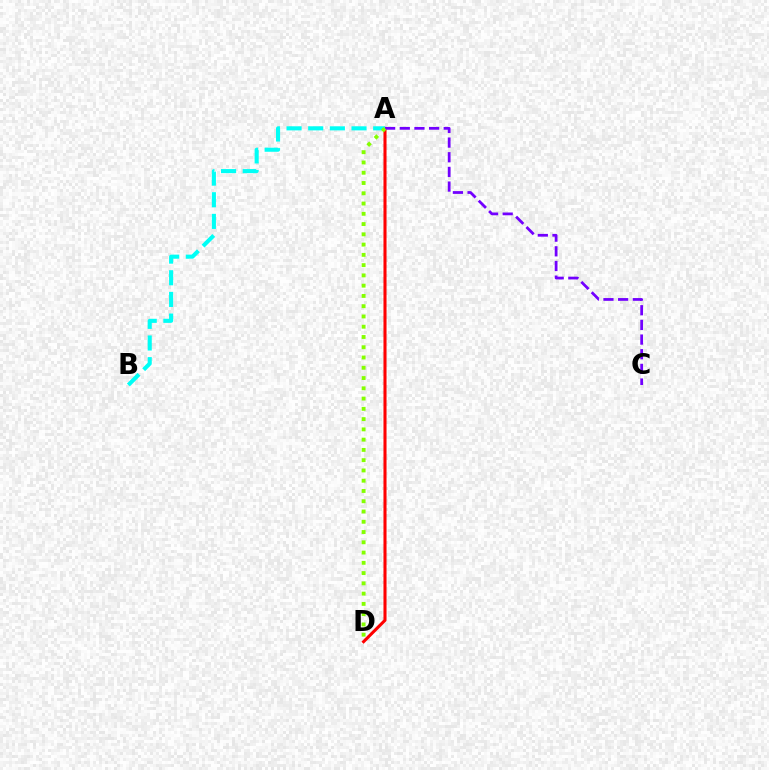{('A', 'D'): [{'color': '#ff0000', 'line_style': 'solid', 'thickness': 2.2}, {'color': '#84ff00', 'line_style': 'dotted', 'thickness': 2.79}], ('A', 'C'): [{'color': '#7200ff', 'line_style': 'dashed', 'thickness': 1.99}], ('A', 'B'): [{'color': '#00fff6', 'line_style': 'dashed', 'thickness': 2.94}]}